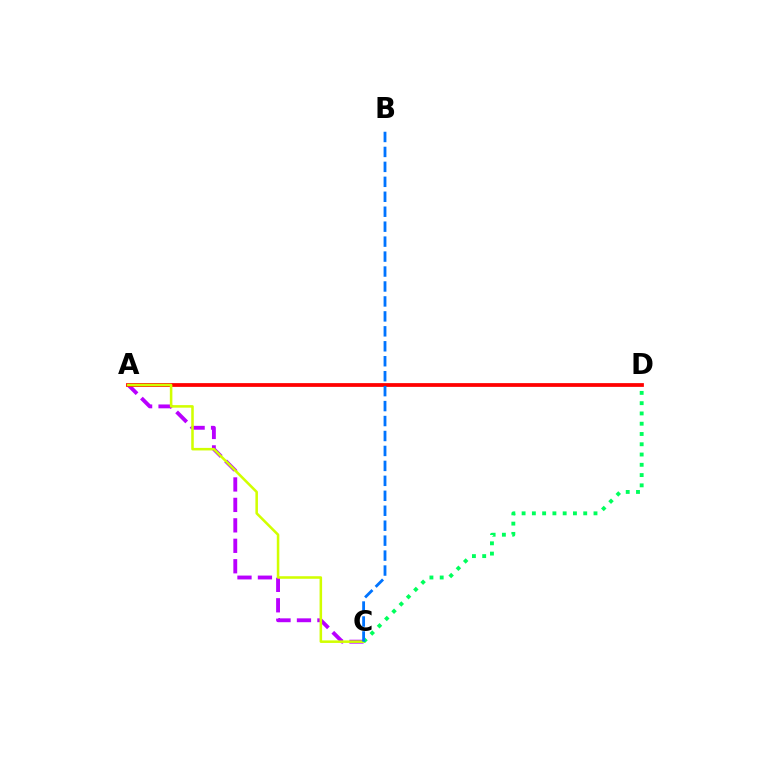{('A', 'C'): [{'color': '#b900ff', 'line_style': 'dashed', 'thickness': 2.78}, {'color': '#d1ff00', 'line_style': 'solid', 'thickness': 1.83}], ('A', 'D'): [{'color': '#ff0000', 'line_style': 'solid', 'thickness': 2.71}], ('C', 'D'): [{'color': '#00ff5c', 'line_style': 'dotted', 'thickness': 2.79}], ('B', 'C'): [{'color': '#0074ff', 'line_style': 'dashed', 'thickness': 2.03}]}